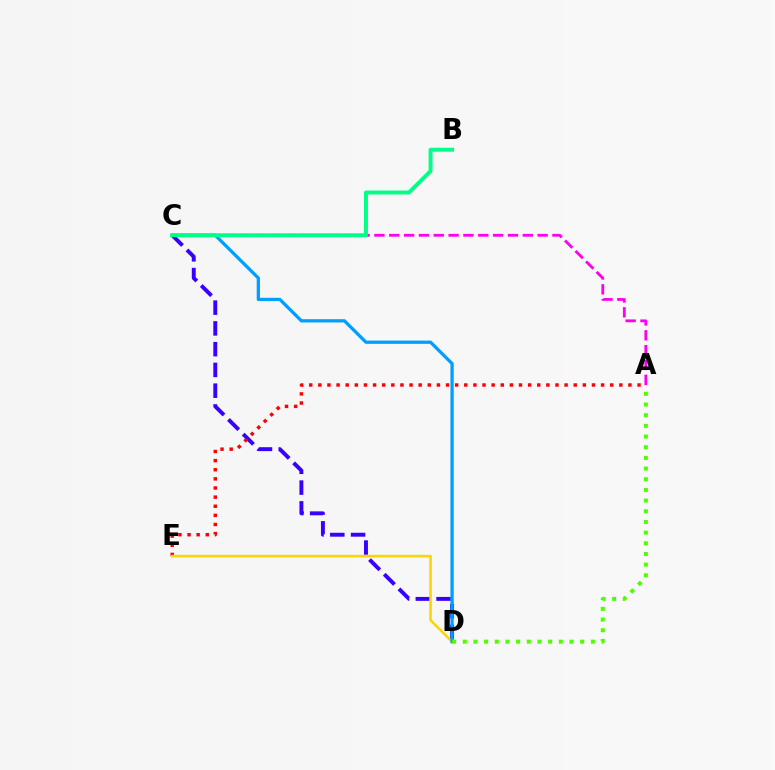{('C', 'D'): [{'color': '#3700ff', 'line_style': 'dashed', 'thickness': 2.82}, {'color': '#009eff', 'line_style': 'solid', 'thickness': 2.35}], ('A', 'C'): [{'color': '#ff00ed', 'line_style': 'dashed', 'thickness': 2.02}], ('A', 'E'): [{'color': '#ff0000', 'line_style': 'dotted', 'thickness': 2.48}], ('D', 'E'): [{'color': '#ffd500', 'line_style': 'solid', 'thickness': 1.87}], ('B', 'C'): [{'color': '#00ff86', 'line_style': 'solid', 'thickness': 2.83}], ('A', 'D'): [{'color': '#4fff00', 'line_style': 'dotted', 'thickness': 2.9}]}